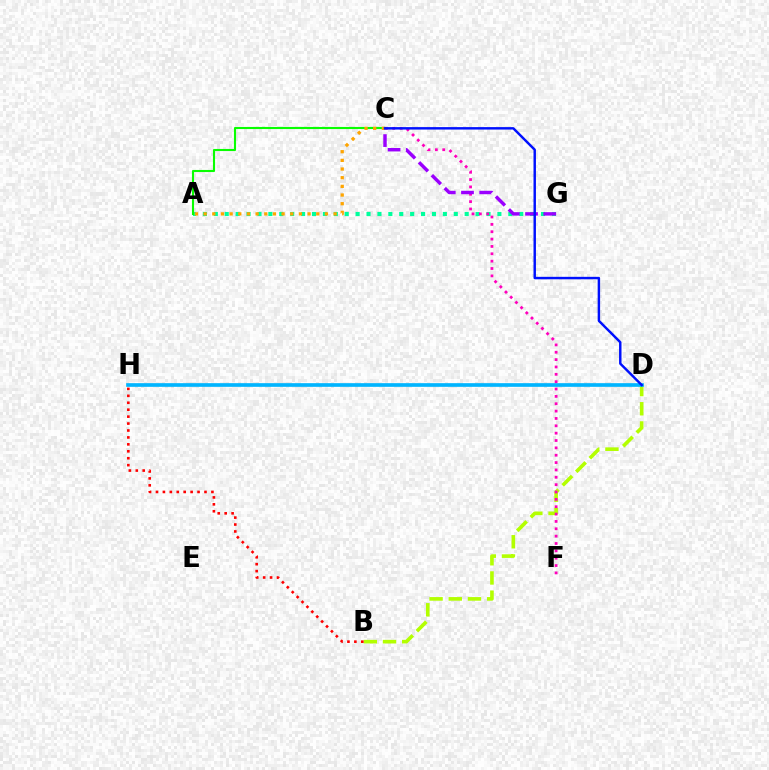{('B', 'D'): [{'color': '#b3ff00', 'line_style': 'dashed', 'thickness': 2.61}], ('B', 'H'): [{'color': '#ff0000', 'line_style': 'dotted', 'thickness': 1.88}], ('D', 'H'): [{'color': '#00b5ff', 'line_style': 'solid', 'thickness': 2.64}], ('A', 'G'): [{'color': '#00ff9d', 'line_style': 'dotted', 'thickness': 2.96}], ('C', 'F'): [{'color': '#ff00bd', 'line_style': 'dotted', 'thickness': 2.0}], ('C', 'G'): [{'color': '#9b00ff', 'line_style': 'dashed', 'thickness': 2.48}], ('A', 'C'): [{'color': '#08ff00', 'line_style': 'solid', 'thickness': 1.51}, {'color': '#ffa500', 'line_style': 'dotted', 'thickness': 2.35}], ('C', 'D'): [{'color': '#0010ff', 'line_style': 'solid', 'thickness': 1.76}]}